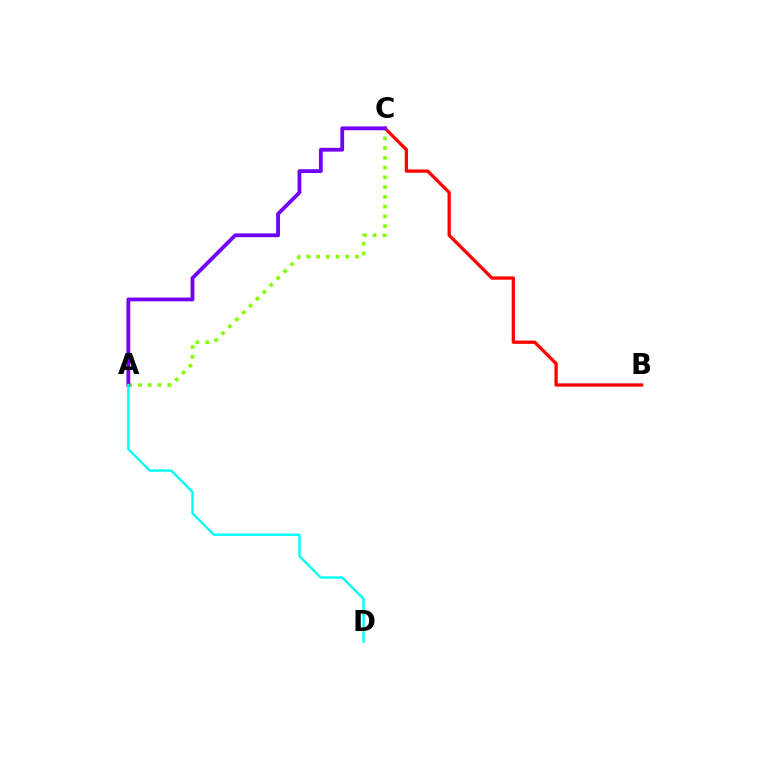{('B', 'C'): [{'color': '#ff0000', 'line_style': 'solid', 'thickness': 2.35}], ('A', 'C'): [{'color': '#84ff00', 'line_style': 'dotted', 'thickness': 2.65}, {'color': '#7200ff', 'line_style': 'solid', 'thickness': 2.74}], ('A', 'D'): [{'color': '#00fff6', 'line_style': 'solid', 'thickness': 1.71}]}